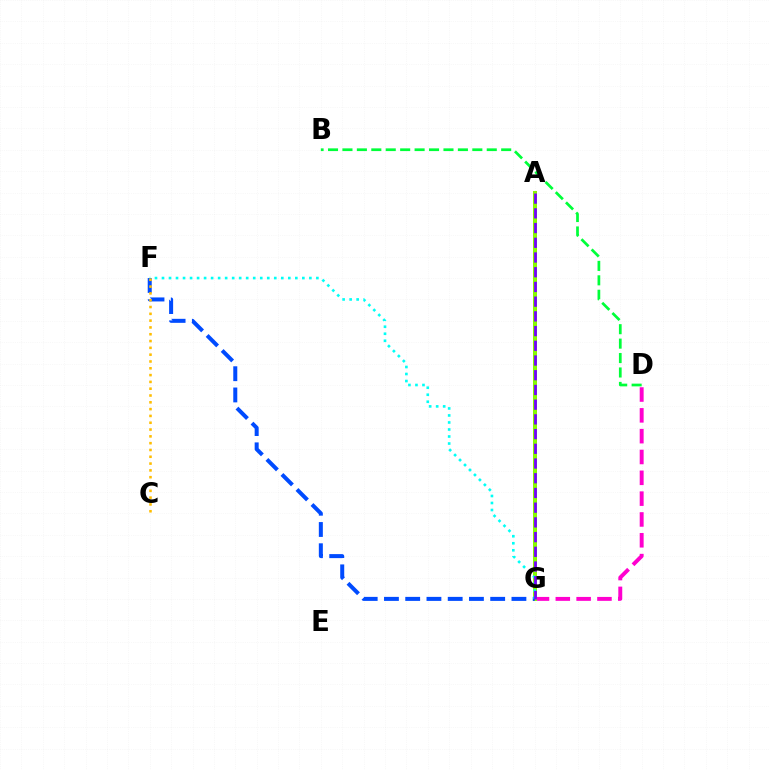{('A', 'G'): [{'color': '#ff0000', 'line_style': 'solid', 'thickness': 2.63}, {'color': '#84ff00', 'line_style': 'solid', 'thickness': 2.8}, {'color': '#7200ff', 'line_style': 'dashed', 'thickness': 2.0}], ('B', 'D'): [{'color': '#00ff39', 'line_style': 'dashed', 'thickness': 1.96}], ('D', 'G'): [{'color': '#ff00cf', 'line_style': 'dashed', 'thickness': 2.83}], ('F', 'G'): [{'color': '#004bff', 'line_style': 'dashed', 'thickness': 2.89}, {'color': '#00fff6', 'line_style': 'dotted', 'thickness': 1.91}], ('C', 'F'): [{'color': '#ffbd00', 'line_style': 'dotted', 'thickness': 1.85}]}